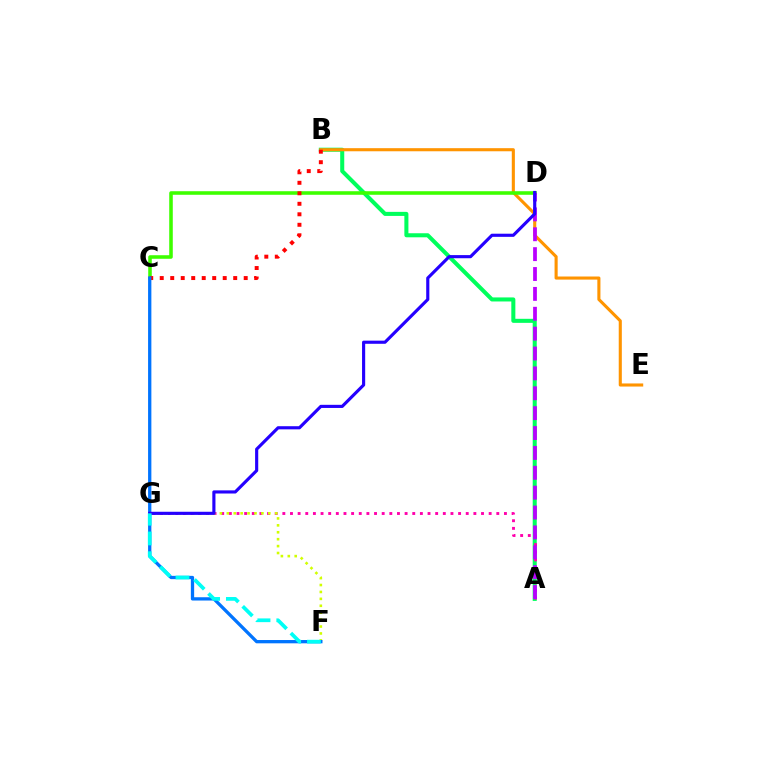{('A', 'B'): [{'color': '#00ff5c', 'line_style': 'solid', 'thickness': 2.91}], ('A', 'G'): [{'color': '#ff00ac', 'line_style': 'dotted', 'thickness': 2.08}], ('F', 'G'): [{'color': '#d1ff00', 'line_style': 'dotted', 'thickness': 1.88}, {'color': '#00fff6', 'line_style': 'dashed', 'thickness': 2.68}], ('B', 'E'): [{'color': '#ff9400', 'line_style': 'solid', 'thickness': 2.23}], ('C', 'D'): [{'color': '#3dff00', 'line_style': 'solid', 'thickness': 2.57}], ('A', 'D'): [{'color': '#b900ff', 'line_style': 'dashed', 'thickness': 2.7}], ('B', 'C'): [{'color': '#ff0000', 'line_style': 'dotted', 'thickness': 2.85}], ('C', 'F'): [{'color': '#0074ff', 'line_style': 'solid', 'thickness': 2.37}], ('D', 'G'): [{'color': '#2500ff', 'line_style': 'solid', 'thickness': 2.26}]}